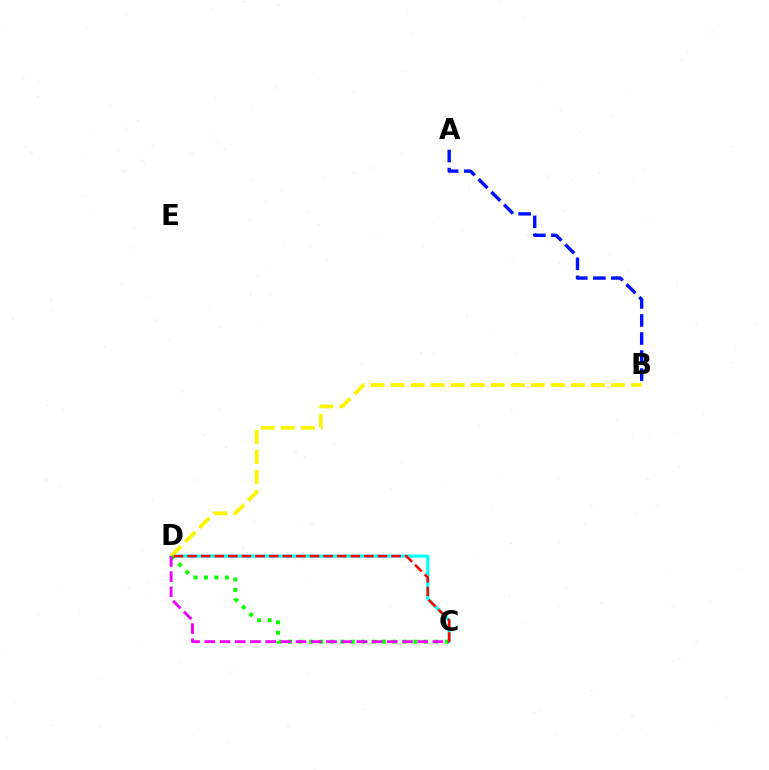{('C', 'D'): [{'color': '#00fff6', 'line_style': 'solid', 'thickness': 2.22}, {'color': '#08ff00', 'line_style': 'dotted', 'thickness': 2.84}, {'color': '#ee00ff', 'line_style': 'dashed', 'thickness': 2.07}, {'color': '#ff0000', 'line_style': 'dashed', 'thickness': 1.85}], ('B', 'D'): [{'color': '#fcf500', 'line_style': 'dashed', 'thickness': 2.72}], ('A', 'B'): [{'color': '#0010ff', 'line_style': 'dashed', 'thickness': 2.45}]}